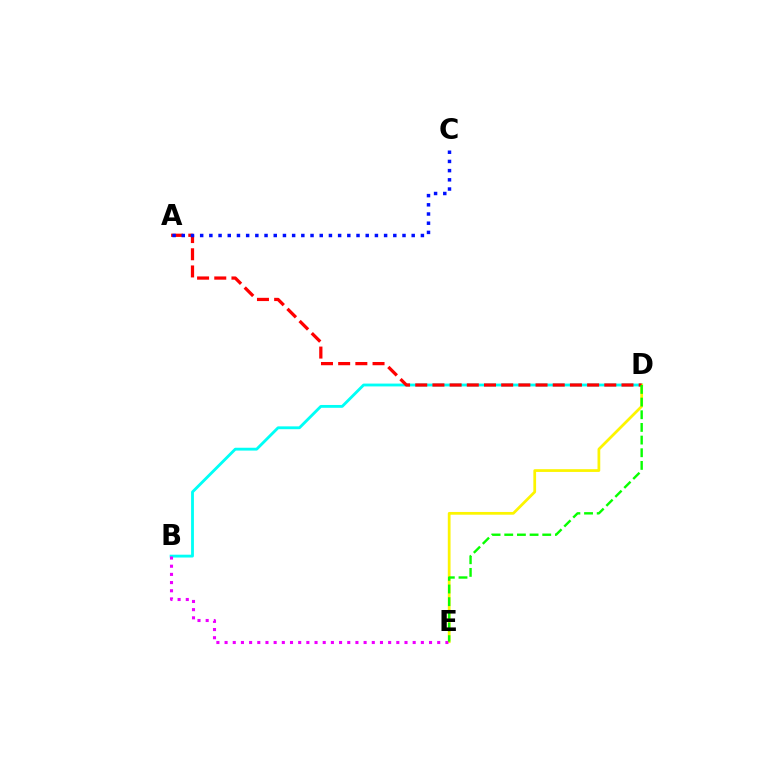{('B', 'D'): [{'color': '#00fff6', 'line_style': 'solid', 'thickness': 2.04}], ('D', 'E'): [{'color': '#fcf500', 'line_style': 'solid', 'thickness': 1.98}, {'color': '#08ff00', 'line_style': 'dashed', 'thickness': 1.72}], ('B', 'E'): [{'color': '#ee00ff', 'line_style': 'dotted', 'thickness': 2.22}], ('A', 'D'): [{'color': '#ff0000', 'line_style': 'dashed', 'thickness': 2.33}], ('A', 'C'): [{'color': '#0010ff', 'line_style': 'dotted', 'thickness': 2.5}]}